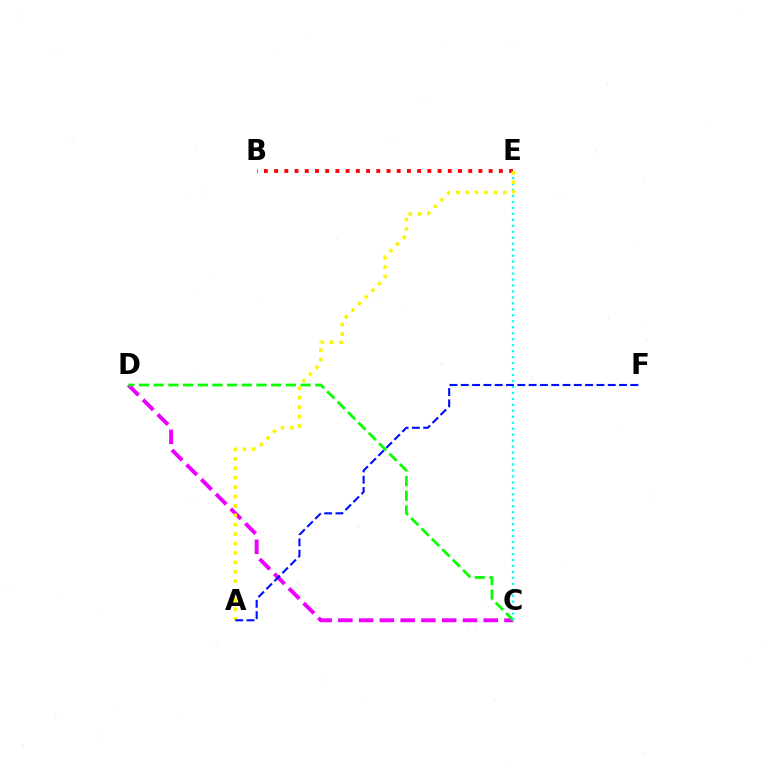{('B', 'E'): [{'color': '#ff0000', 'line_style': 'dotted', 'thickness': 2.78}], ('C', 'D'): [{'color': '#ee00ff', 'line_style': 'dashed', 'thickness': 2.82}, {'color': '#08ff00', 'line_style': 'dashed', 'thickness': 1.99}], ('C', 'E'): [{'color': '#00fff6', 'line_style': 'dotted', 'thickness': 1.62}], ('A', 'E'): [{'color': '#fcf500', 'line_style': 'dotted', 'thickness': 2.55}], ('A', 'F'): [{'color': '#0010ff', 'line_style': 'dashed', 'thickness': 1.54}]}